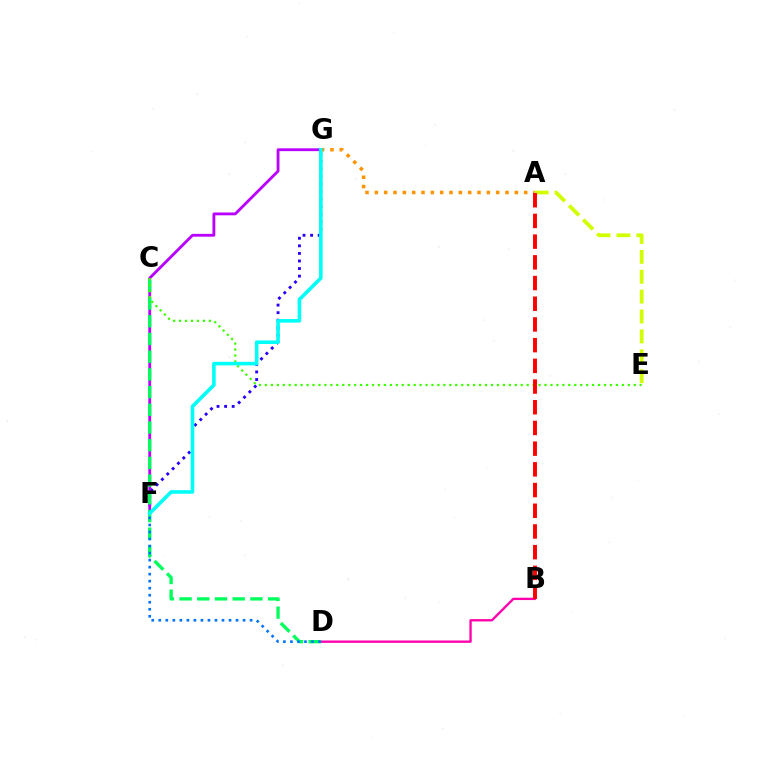{('F', 'G'): [{'color': '#2500ff', 'line_style': 'dotted', 'thickness': 2.06}, {'color': '#b900ff', 'line_style': 'solid', 'thickness': 2.04}, {'color': '#00fff6', 'line_style': 'solid', 'thickness': 2.58}], ('B', 'D'): [{'color': '#ff00ac', 'line_style': 'solid', 'thickness': 1.68}], ('C', 'D'): [{'color': '#00ff5c', 'line_style': 'dashed', 'thickness': 2.4}], ('D', 'F'): [{'color': '#0074ff', 'line_style': 'dotted', 'thickness': 1.91}], ('A', 'E'): [{'color': '#d1ff00', 'line_style': 'dashed', 'thickness': 2.7}], ('C', 'E'): [{'color': '#3dff00', 'line_style': 'dotted', 'thickness': 1.62}], ('A', 'G'): [{'color': '#ff9400', 'line_style': 'dotted', 'thickness': 2.54}], ('A', 'B'): [{'color': '#ff0000', 'line_style': 'dashed', 'thickness': 2.81}]}